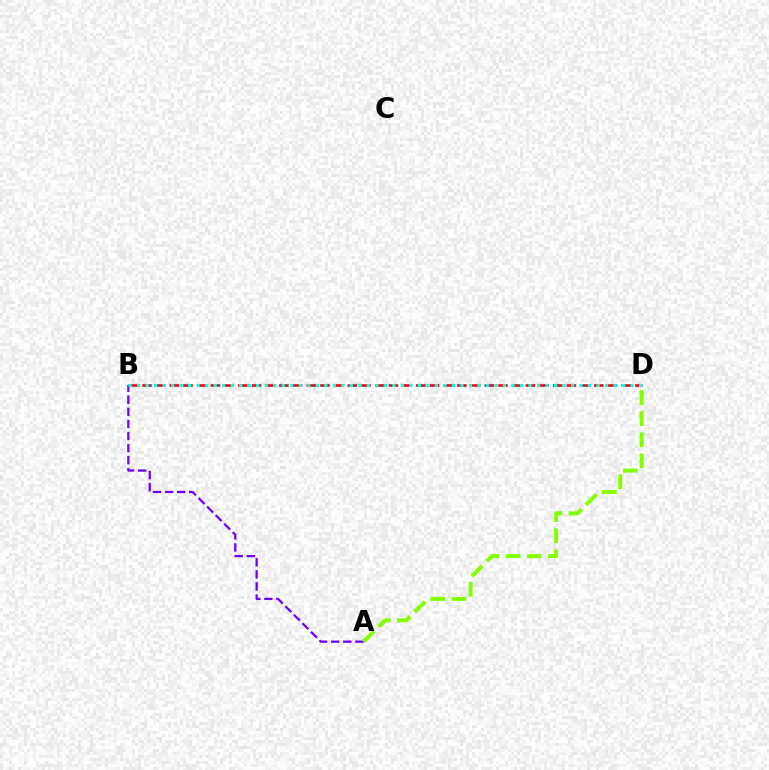{('B', 'D'): [{'color': '#ff0000', 'line_style': 'dashed', 'thickness': 1.86}, {'color': '#00fff6', 'line_style': 'dotted', 'thickness': 2.31}], ('A', 'B'): [{'color': '#7200ff', 'line_style': 'dashed', 'thickness': 1.64}], ('A', 'D'): [{'color': '#84ff00', 'line_style': 'dashed', 'thickness': 2.87}]}